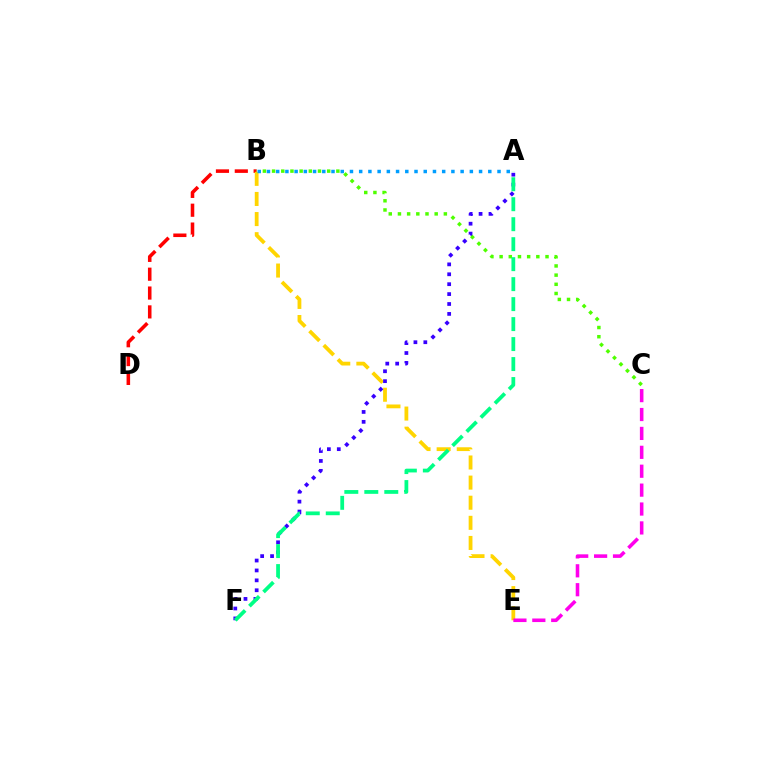{('B', 'D'): [{'color': '#ff0000', 'line_style': 'dashed', 'thickness': 2.56}], ('B', 'E'): [{'color': '#ffd500', 'line_style': 'dashed', 'thickness': 2.73}], ('A', 'F'): [{'color': '#3700ff', 'line_style': 'dotted', 'thickness': 2.69}, {'color': '#00ff86', 'line_style': 'dashed', 'thickness': 2.71}], ('B', 'C'): [{'color': '#4fff00', 'line_style': 'dotted', 'thickness': 2.49}], ('C', 'E'): [{'color': '#ff00ed', 'line_style': 'dashed', 'thickness': 2.57}], ('A', 'B'): [{'color': '#009eff', 'line_style': 'dotted', 'thickness': 2.51}]}